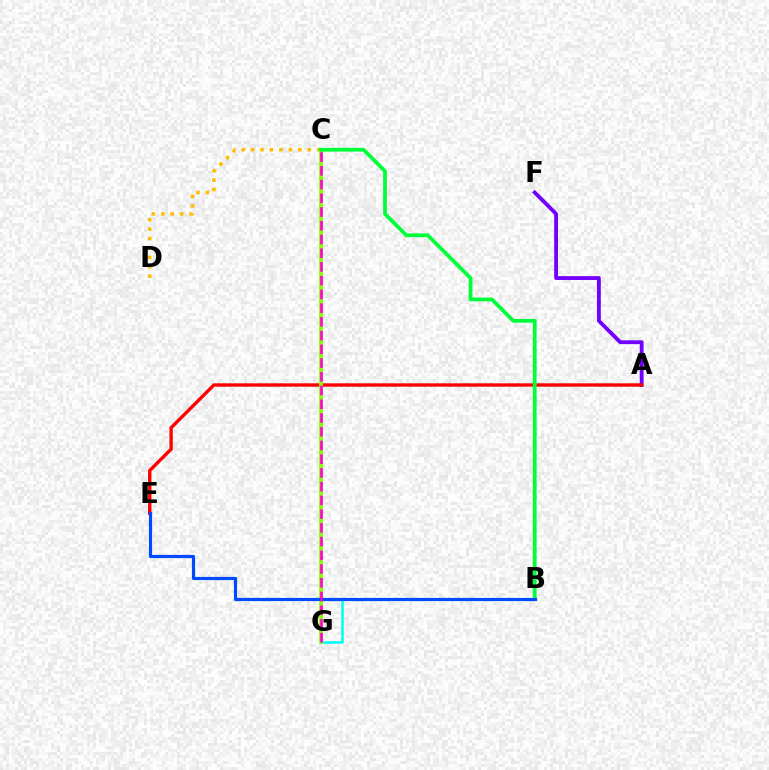{('A', 'F'): [{'color': '#7200ff', 'line_style': 'solid', 'thickness': 2.76}], ('A', 'E'): [{'color': '#ff0000', 'line_style': 'solid', 'thickness': 2.43}], ('C', 'D'): [{'color': '#ffbd00', 'line_style': 'dotted', 'thickness': 2.56}], ('B', 'G'): [{'color': '#00fff6', 'line_style': 'solid', 'thickness': 1.84}], ('C', 'G'): [{'color': '#84ff00', 'line_style': 'solid', 'thickness': 2.69}, {'color': '#ff00cf', 'line_style': 'dashed', 'thickness': 1.87}], ('B', 'C'): [{'color': '#00ff39', 'line_style': 'solid', 'thickness': 2.7}], ('B', 'E'): [{'color': '#004bff', 'line_style': 'solid', 'thickness': 2.29}]}